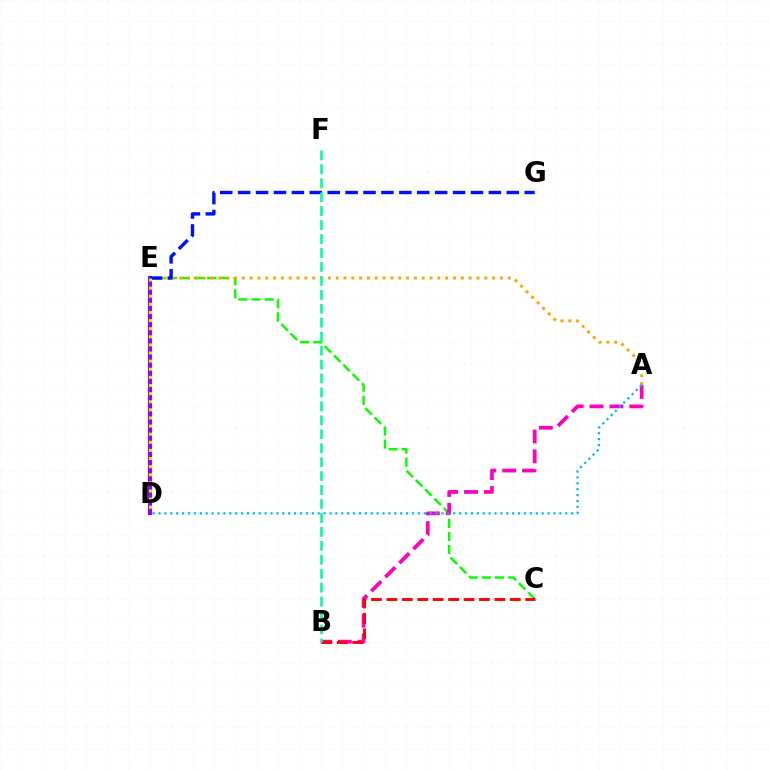{('C', 'E'): [{'color': '#08ff00', 'line_style': 'dashed', 'thickness': 1.79}], ('A', 'B'): [{'color': '#ff00bd', 'line_style': 'dashed', 'thickness': 2.7}], ('A', 'E'): [{'color': '#ffa500', 'line_style': 'dotted', 'thickness': 2.13}], ('D', 'E'): [{'color': '#9b00ff', 'line_style': 'solid', 'thickness': 2.98}, {'color': '#b3ff00', 'line_style': 'dotted', 'thickness': 2.2}], ('E', 'G'): [{'color': '#0010ff', 'line_style': 'dashed', 'thickness': 2.43}], ('B', 'C'): [{'color': '#ff0000', 'line_style': 'dashed', 'thickness': 2.1}], ('A', 'D'): [{'color': '#00b5ff', 'line_style': 'dotted', 'thickness': 1.6}], ('B', 'F'): [{'color': '#00ff9d', 'line_style': 'dashed', 'thickness': 1.89}]}